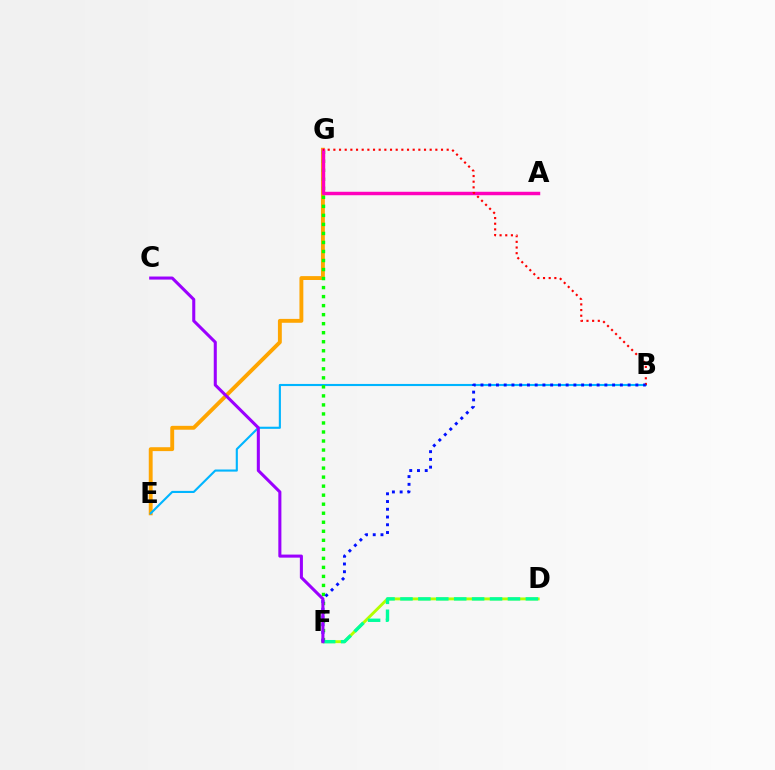{('E', 'G'): [{'color': '#ffa500', 'line_style': 'solid', 'thickness': 2.8}], ('B', 'E'): [{'color': '#00b5ff', 'line_style': 'solid', 'thickness': 1.52}], ('D', 'F'): [{'color': '#b3ff00', 'line_style': 'solid', 'thickness': 2.08}, {'color': '#00ff9d', 'line_style': 'dashed', 'thickness': 2.43}], ('F', 'G'): [{'color': '#08ff00', 'line_style': 'dotted', 'thickness': 2.45}], ('A', 'G'): [{'color': '#ff00bd', 'line_style': 'solid', 'thickness': 2.49}], ('B', 'G'): [{'color': '#ff0000', 'line_style': 'dotted', 'thickness': 1.54}], ('B', 'F'): [{'color': '#0010ff', 'line_style': 'dotted', 'thickness': 2.1}], ('C', 'F'): [{'color': '#9b00ff', 'line_style': 'solid', 'thickness': 2.2}]}